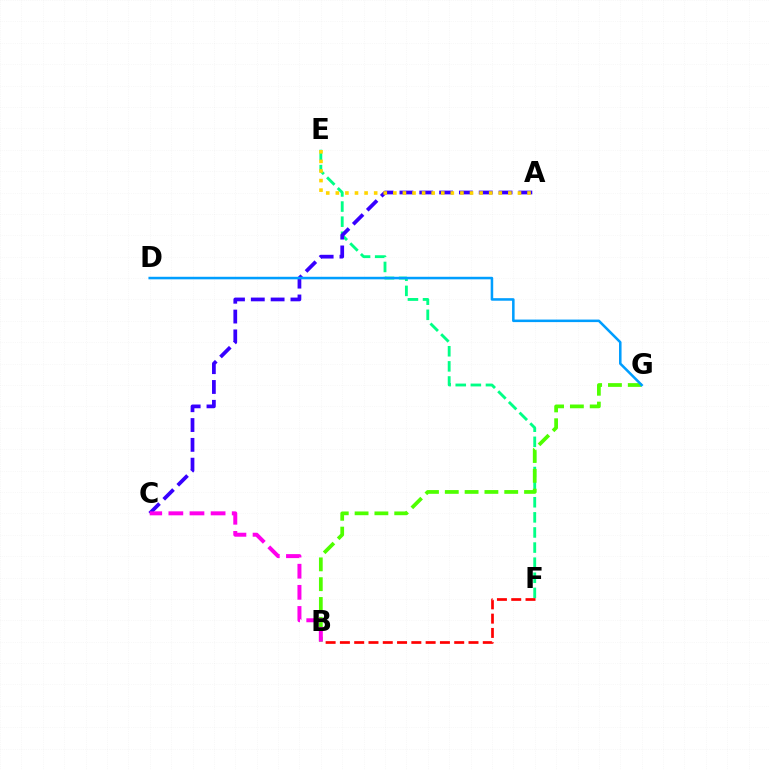{('E', 'F'): [{'color': '#00ff86', 'line_style': 'dashed', 'thickness': 2.05}], ('B', 'G'): [{'color': '#4fff00', 'line_style': 'dashed', 'thickness': 2.69}], ('A', 'C'): [{'color': '#3700ff', 'line_style': 'dashed', 'thickness': 2.69}], ('D', 'G'): [{'color': '#009eff', 'line_style': 'solid', 'thickness': 1.83}], ('B', 'C'): [{'color': '#ff00ed', 'line_style': 'dashed', 'thickness': 2.87}], ('A', 'E'): [{'color': '#ffd500', 'line_style': 'dotted', 'thickness': 2.6}], ('B', 'F'): [{'color': '#ff0000', 'line_style': 'dashed', 'thickness': 1.94}]}